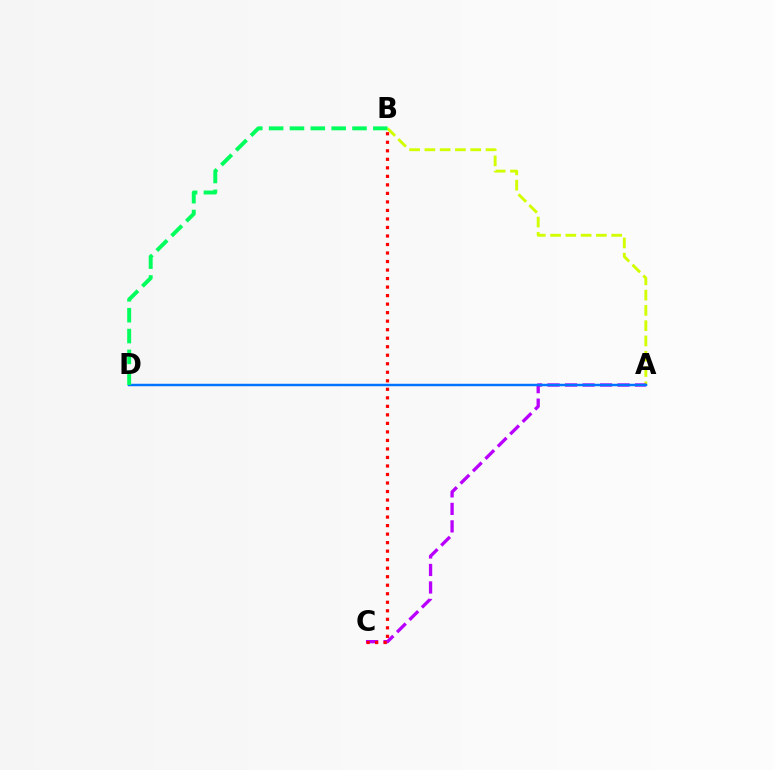{('A', 'B'): [{'color': '#d1ff00', 'line_style': 'dashed', 'thickness': 2.08}], ('A', 'C'): [{'color': '#b900ff', 'line_style': 'dashed', 'thickness': 2.38}], ('B', 'C'): [{'color': '#ff0000', 'line_style': 'dotted', 'thickness': 2.31}], ('A', 'D'): [{'color': '#0074ff', 'line_style': 'solid', 'thickness': 1.77}], ('B', 'D'): [{'color': '#00ff5c', 'line_style': 'dashed', 'thickness': 2.83}]}